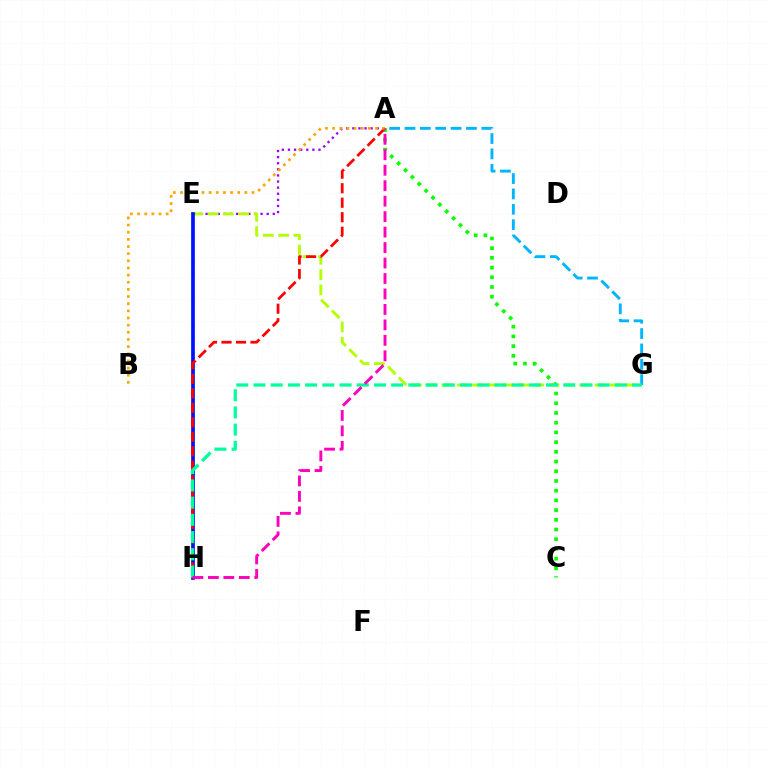{('A', 'E'): [{'color': '#9b00ff', 'line_style': 'dotted', 'thickness': 1.66}], ('E', 'G'): [{'color': '#b3ff00', 'line_style': 'dashed', 'thickness': 2.08}], ('E', 'H'): [{'color': '#0010ff', 'line_style': 'solid', 'thickness': 2.66}], ('A', 'G'): [{'color': '#00b5ff', 'line_style': 'dashed', 'thickness': 2.09}], ('A', 'C'): [{'color': '#08ff00', 'line_style': 'dotted', 'thickness': 2.64}], ('A', 'H'): [{'color': '#ff0000', 'line_style': 'dashed', 'thickness': 1.97}, {'color': '#ff00bd', 'line_style': 'dashed', 'thickness': 2.1}], ('A', 'B'): [{'color': '#ffa500', 'line_style': 'dotted', 'thickness': 1.94}], ('G', 'H'): [{'color': '#00ff9d', 'line_style': 'dashed', 'thickness': 2.34}]}